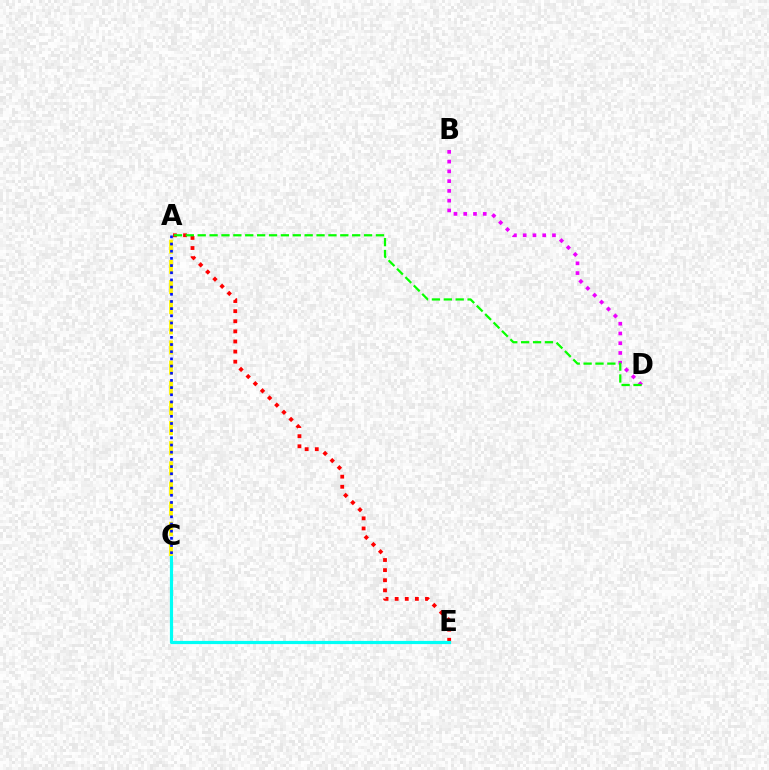{('B', 'D'): [{'color': '#ee00ff', 'line_style': 'dotted', 'thickness': 2.65}], ('A', 'E'): [{'color': '#ff0000', 'line_style': 'dotted', 'thickness': 2.75}], ('C', 'E'): [{'color': '#00fff6', 'line_style': 'solid', 'thickness': 2.29}], ('A', 'D'): [{'color': '#08ff00', 'line_style': 'dashed', 'thickness': 1.61}], ('A', 'C'): [{'color': '#fcf500', 'line_style': 'dashed', 'thickness': 2.74}, {'color': '#0010ff', 'line_style': 'dotted', 'thickness': 1.95}]}